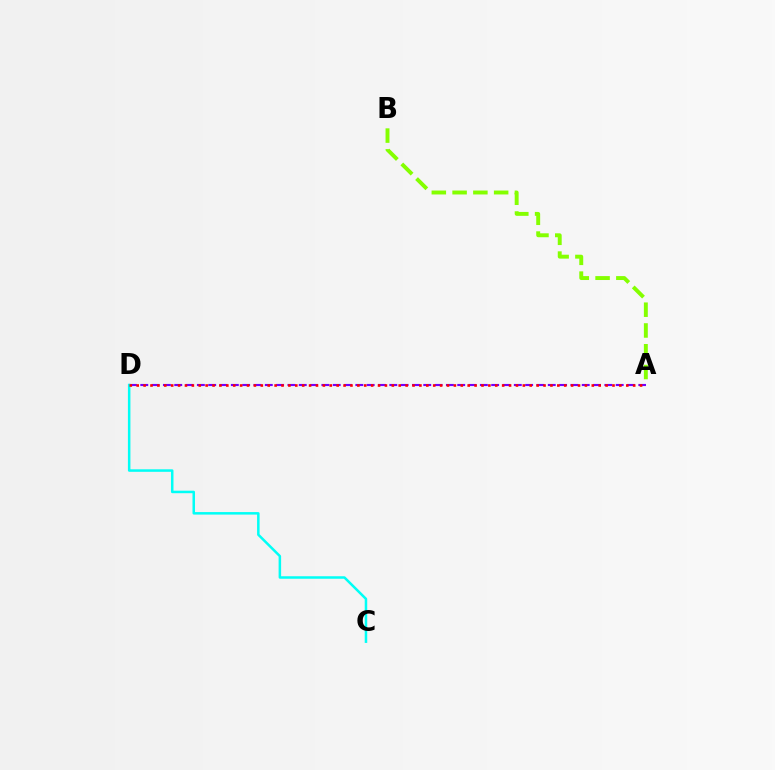{('A', 'D'): [{'color': '#7200ff', 'line_style': 'dashed', 'thickness': 1.54}, {'color': '#ff0000', 'line_style': 'dotted', 'thickness': 1.87}], ('C', 'D'): [{'color': '#00fff6', 'line_style': 'solid', 'thickness': 1.81}], ('A', 'B'): [{'color': '#84ff00', 'line_style': 'dashed', 'thickness': 2.82}]}